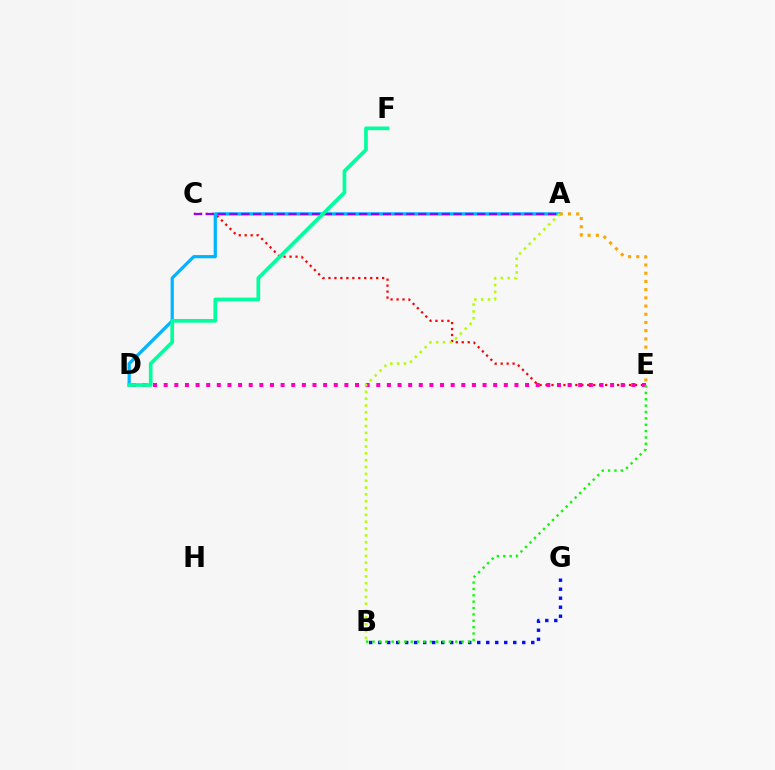{('B', 'G'): [{'color': '#0010ff', 'line_style': 'dotted', 'thickness': 2.45}], ('C', 'E'): [{'color': '#ff0000', 'line_style': 'dotted', 'thickness': 1.62}], ('A', 'D'): [{'color': '#00b5ff', 'line_style': 'solid', 'thickness': 2.33}], ('D', 'E'): [{'color': '#ff00bd', 'line_style': 'dotted', 'thickness': 2.89}], ('A', 'C'): [{'color': '#9b00ff', 'line_style': 'dashed', 'thickness': 1.6}], ('A', 'E'): [{'color': '#ffa500', 'line_style': 'dotted', 'thickness': 2.23}], ('A', 'B'): [{'color': '#b3ff00', 'line_style': 'dotted', 'thickness': 1.86}], ('D', 'F'): [{'color': '#00ff9d', 'line_style': 'solid', 'thickness': 2.66}], ('B', 'E'): [{'color': '#08ff00', 'line_style': 'dotted', 'thickness': 1.73}]}